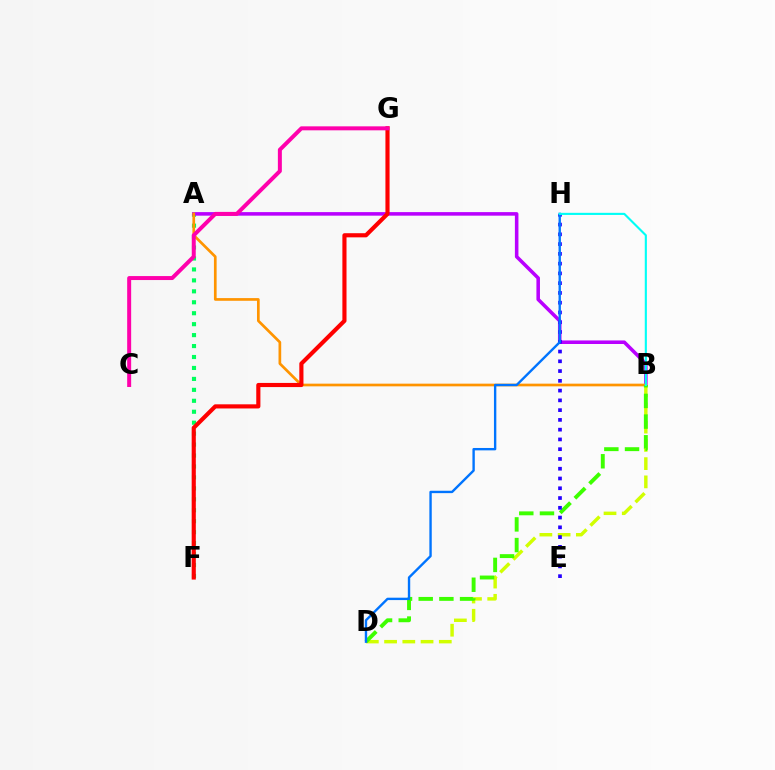{('A', 'F'): [{'color': '#00ff5c', 'line_style': 'dotted', 'thickness': 2.97}], ('B', 'D'): [{'color': '#d1ff00', 'line_style': 'dashed', 'thickness': 2.48}, {'color': '#3dff00', 'line_style': 'dashed', 'thickness': 2.81}], ('A', 'B'): [{'color': '#b900ff', 'line_style': 'solid', 'thickness': 2.56}, {'color': '#ff9400', 'line_style': 'solid', 'thickness': 1.94}], ('F', 'G'): [{'color': '#ff0000', 'line_style': 'solid', 'thickness': 2.98}], ('C', 'G'): [{'color': '#ff00ac', 'line_style': 'solid', 'thickness': 2.86}], ('E', 'H'): [{'color': '#2500ff', 'line_style': 'dotted', 'thickness': 2.65}], ('D', 'H'): [{'color': '#0074ff', 'line_style': 'solid', 'thickness': 1.71}], ('B', 'H'): [{'color': '#00fff6', 'line_style': 'solid', 'thickness': 1.53}]}